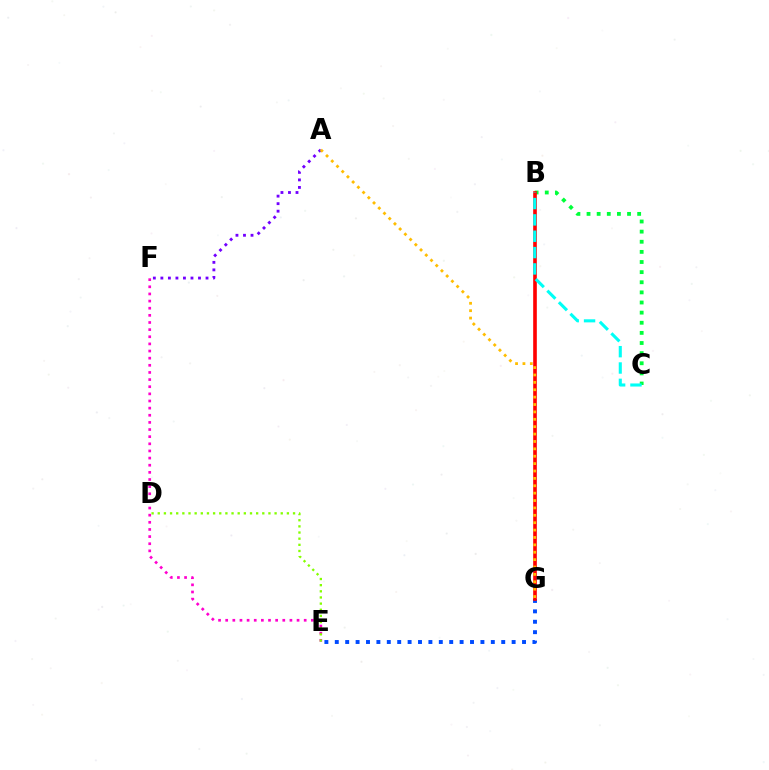{('E', 'G'): [{'color': '#004bff', 'line_style': 'dotted', 'thickness': 2.83}], ('E', 'F'): [{'color': '#ff00cf', 'line_style': 'dotted', 'thickness': 1.94}], ('A', 'F'): [{'color': '#7200ff', 'line_style': 'dotted', 'thickness': 2.04}], ('B', 'C'): [{'color': '#00ff39', 'line_style': 'dotted', 'thickness': 2.75}, {'color': '#00fff6', 'line_style': 'dashed', 'thickness': 2.22}], ('B', 'G'): [{'color': '#ff0000', 'line_style': 'solid', 'thickness': 2.62}], ('D', 'E'): [{'color': '#84ff00', 'line_style': 'dotted', 'thickness': 1.67}], ('A', 'G'): [{'color': '#ffbd00', 'line_style': 'dotted', 'thickness': 2.01}]}